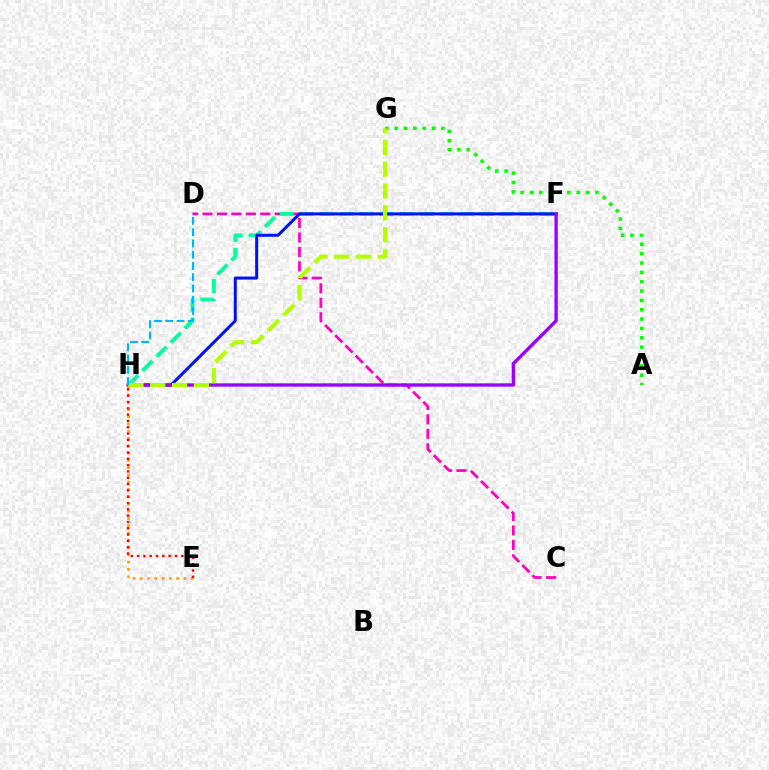{('C', 'D'): [{'color': '#ff00bd', 'line_style': 'dashed', 'thickness': 1.96}], ('F', 'H'): [{'color': '#00ff9d', 'line_style': 'dashed', 'thickness': 2.72}, {'color': '#0010ff', 'line_style': 'solid', 'thickness': 2.16}, {'color': '#9b00ff', 'line_style': 'solid', 'thickness': 2.4}], ('A', 'G'): [{'color': '#08ff00', 'line_style': 'dotted', 'thickness': 2.54}], ('E', 'H'): [{'color': '#ffa500', 'line_style': 'dotted', 'thickness': 1.97}, {'color': '#ff0000', 'line_style': 'dotted', 'thickness': 1.71}], ('G', 'H'): [{'color': '#b3ff00', 'line_style': 'dashed', 'thickness': 2.97}], ('D', 'H'): [{'color': '#00b5ff', 'line_style': 'dashed', 'thickness': 1.53}]}